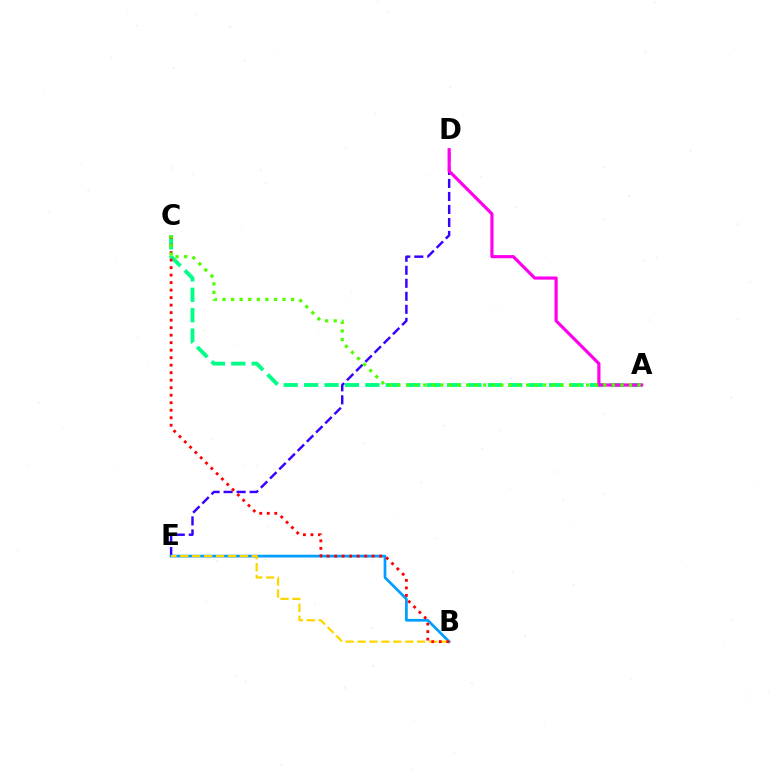{('A', 'C'): [{'color': '#00ff86', 'line_style': 'dashed', 'thickness': 2.77}, {'color': '#4fff00', 'line_style': 'dotted', 'thickness': 2.33}], ('D', 'E'): [{'color': '#3700ff', 'line_style': 'dashed', 'thickness': 1.77}], ('B', 'E'): [{'color': '#009eff', 'line_style': 'solid', 'thickness': 1.97}, {'color': '#ffd500', 'line_style': 'dashed', 'thickness': 1.62}], ('A', 'D'): [{'color': '#ff00ed', 'line_style': 'solid', 'thickness': 2.28}], ('B', 'C'): [{'color': '#ff0000', 'line_style': 'dotted', 'thickness': 2.04}]}